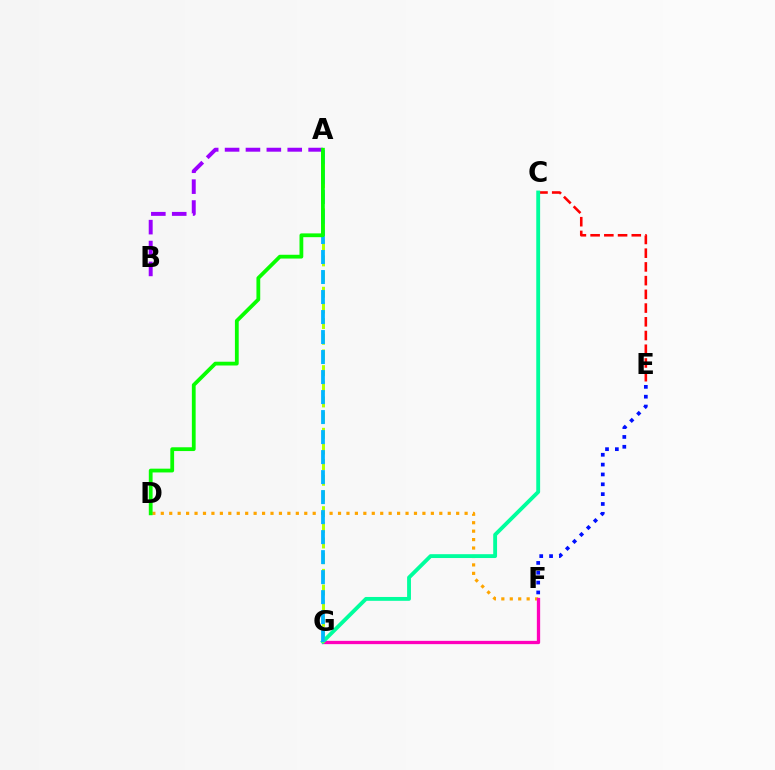{('D', 'F'): [{'color': '#ffa500', 'line_style': 'dotted', 'thickness': 2.29}], ('A', 'B'): [{'color': '#9b00ff', 'line_style': 'dashed', 'thickness': 2.84}], ('F', 'G'): [{'color': '#ff00bd', 'line_style': 'solid', 'thickness': 2.37}], ('C', 'E'): [{'color': '#ff0000', 'line_style': 'dashed', 'thickness': 1.86}], ('C', 'G'): [{'color': '#00ff9d', 'line_style': 'solid', 'thickness': 2.77}], ('A', 'G'): [{'color': '#b3ff00', 'line_style': 'dashed', 'thickness': 2.13}, {'color': '#00b5ff', 'line_style': 'dashed', 'thickness': 2.72}], ('E', 'F'): [{'color': '#0010ff', 'line_style': 'dotted', 'thickness': 2.67}], ('A', 'D'): [{'color': '#08ff00', 'line_style': 'solid', 'thickness': 2.73}]}